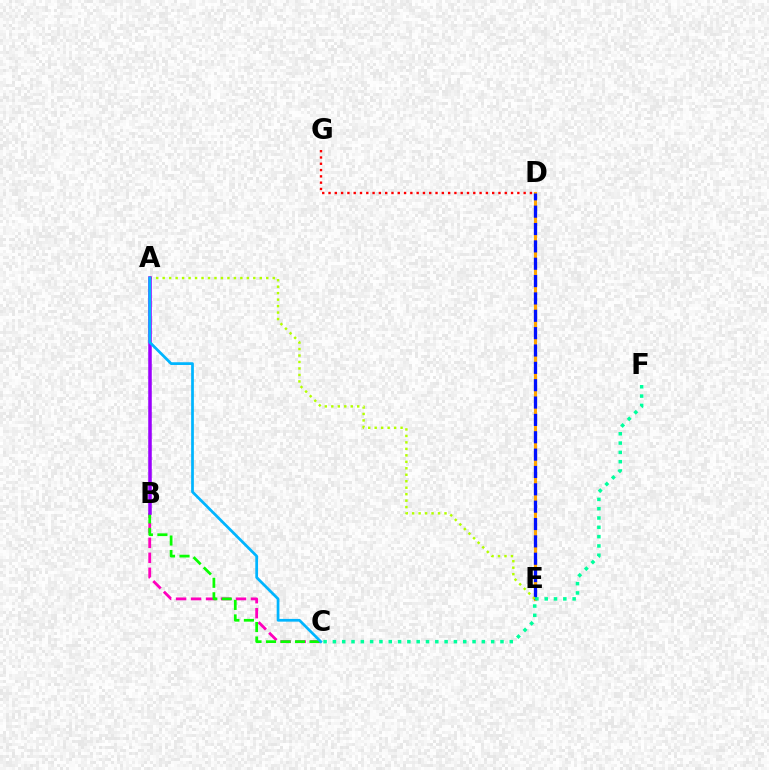{('B', 'C'): [{'color': '#ff00bd', 'line_style': 'dashed', 'thickness': 2.03}, {'color': '#08ff00', 'line_style': 'dashed', 'thickness': 1.97}], ('D', 'G'): [{'color': '#ff0000', 'line_style': 'dotted', 'thickness': 1.71}], ('D', 'E'): [{'color': '#ffa500', 'line_style': 'solid', 'thickness': 2.24}, {'color': '#0010ff', 'line_style': 'dashed', 'thickness': 2.36}], ('A', 'E'): [{'color': '#b3ff00', 'line_style': 'dotted', 'thickness': 1.76}], ('C', 'F'): [{'color': '#00ff9d', 'line_style': 'dotted', 'thickness': 2.53}], ('A', 'B'): [{'color': '#9b00ff', 'line_style': 'solid', 'thickness': 2.54}], ('A', 'C'): [{'color': '#00b5ff', 'line_style': 'solid', 'thickness': 1.97}]}